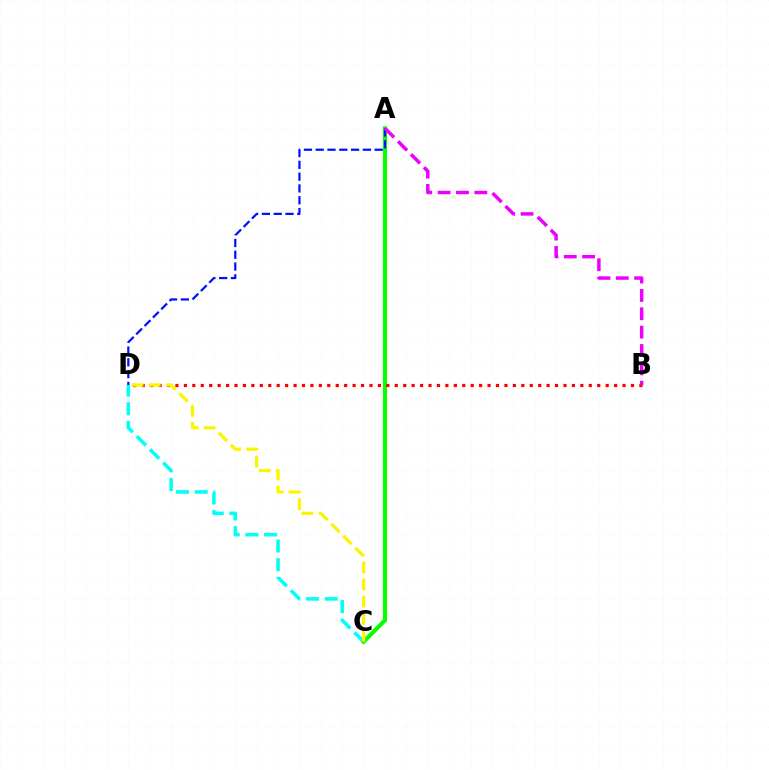{('C', 'D'): [{'color': '#00fff6', 'line_style': 'dashed', 'thickness': 2.54}, {'color': '#fcf500', 'line_style': 'dashed', 'thickness': 2.32}], ('A', 'C'): [{'color': '#08ff00', 'line_style': 'solid', 'thickness': 2.97}], ('A', 'D'): [{'color': '#0010ff', 'line_style': 'dashed', 'thickness': 1.6}], ('B', 'D'): [{'color': '#ff0000', 'line_style': 'dotted', 'thickness': 2.29}], ('A', 'B'): [{'color': '#ee00ff', 'line_style': 'dashed', 'thickness': 2.49}]}